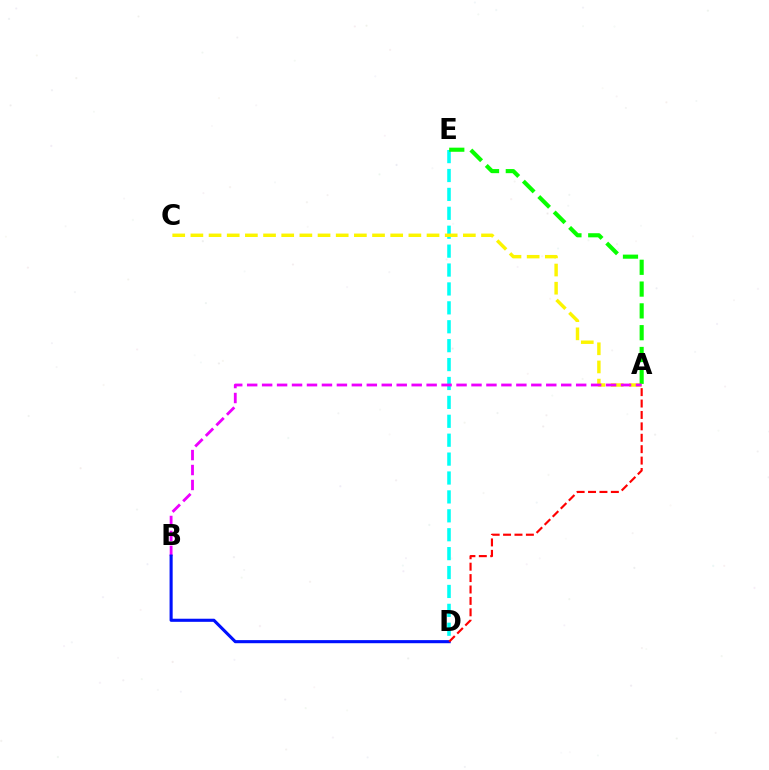{('D', 'E'): [{'color': '#00fff6', 'line_style': 'dashed', 'thickness': 2.57}], ('A', 'C'): [{'color': '#fcf500', 'line_style': 'dashed', 'thickness': 2.47}], ('A', 'E'): [{'color': '#08ff00', 'line_style': 'dashed', 'thickness': 2.96}], ('A', 'B'): [{'color': '#ee00ff', 'line_style': 'dashed', 'thickness': 2.03}], ('B', 'D'): [{'color': '#0010ff', 'line_style': 'solid', 'thickness': 2.23}], ('A', 'D'): [{'color': '#ff0000', 'line_style': 'dashed', 'thickness': 1.55}]}